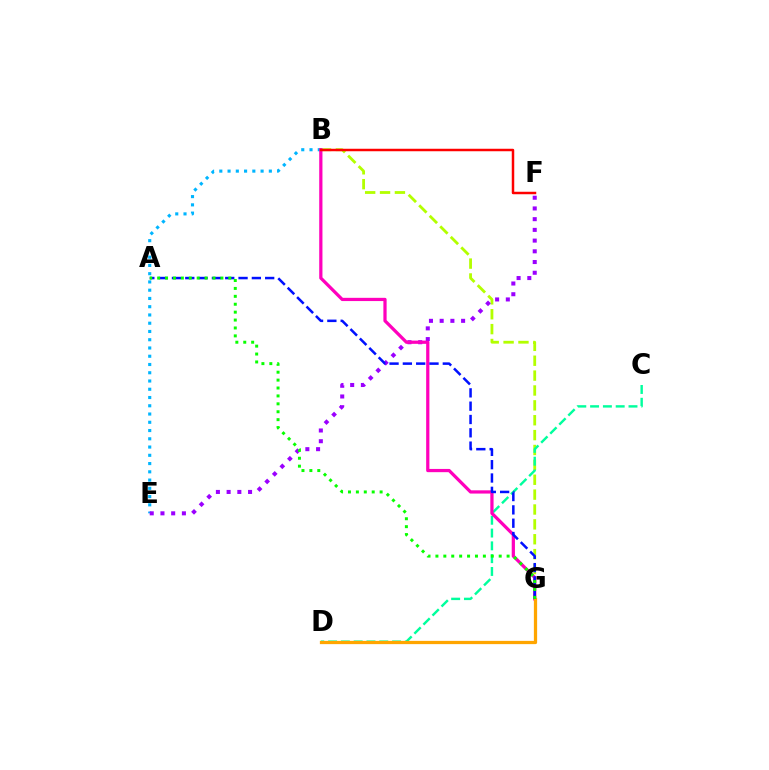{('B', 'G'): [{'color': '#b3ff00', 'line_style': 'dashed', 'thickness': 2.02}, {'color': '#ff00bd', 'line_style': 'solid', 'thickness': 2.33}], ('C', 'D'): [{'color': '#00ff9d', 'line_style': 'dashed', 'thickness': 1.74}], ('B', 'E'): [{'color': '#00b5ff', 'line_style': 'dotted', 'thickness': 2.24}], ('E', 'F'): [{'color': '#9b00ff', 'line_style': 'dotted', 'thickness': 2.91}], ('D', 'G'): [{'color': '#ffa500', 'line_style': 'solid', 'thickness': 2.34}], ('A', 'G'): [{'color': '#0010ff', 'line_style': 'dashed', 'thickness': 1.81}, {'color': '#08ff00', 'line_style': 'dotted', 'thickness': 2.15}], ('B', 'F'): [{'color': '#ff0000', 'line_style': 'solid', 'thickness': 1.79}]}